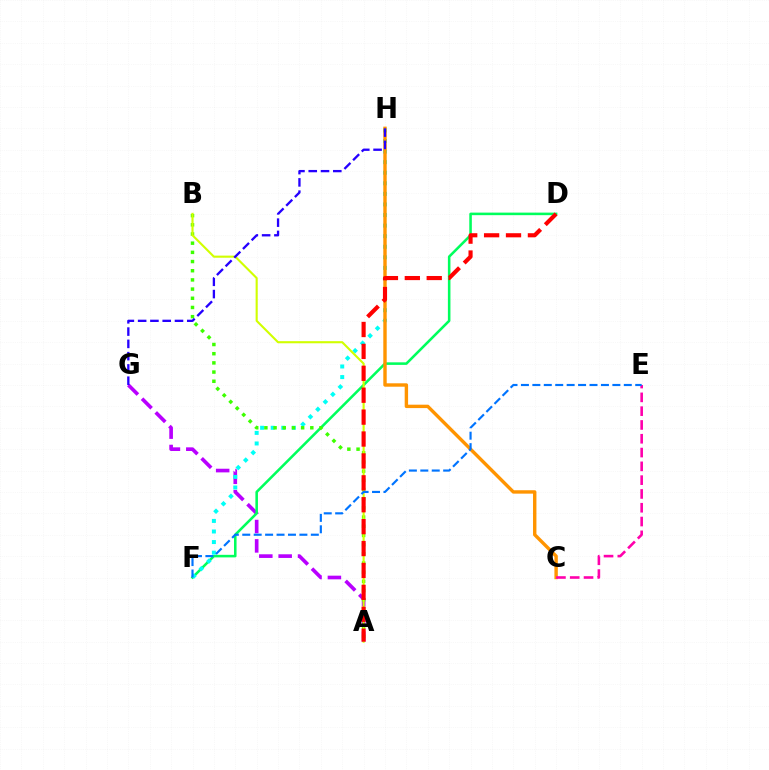{('A', 'G'): [{'color': '#b900ff', 'line_style': 'dashed', 'thickness': 2.63}], ('D', 'F'): [{'color': '#00ff5c', 'line_style': 'solid', 'thickness': 1.84}], ('F', 'H'): [{'color': '#00fff6', 'line_style': 'dotted', 'thickness': 2.87}], ('C', 'H'): [{'color': '#ff9400', 'line_style': 'solid', 'thickness': 2.45}], ('A', 'B'): [{'color': '#3dff00', 'line_style': 'dotted', 'thickness': 2.5}, {'color': '#d1ff00', 'line_style': 'solid', 'thickness': 1.52}], ('G', 'H'): [{'color': '#2500ff', 'line_style': 'dashed', 'thickness': 1.67}], ('A', 'D'): [{'color': '#ff0000', 'line_style': 'dashed', 'thickness': 2.98}], ('C', 'E'): [{'color': '#ff00ac', 'line_style': 'dashed', 'thickness': 1.87}], ('E', 'F'): [{'color': '#0074ff', 'line_style': 'dashed', 'thickness': 1.55}]}